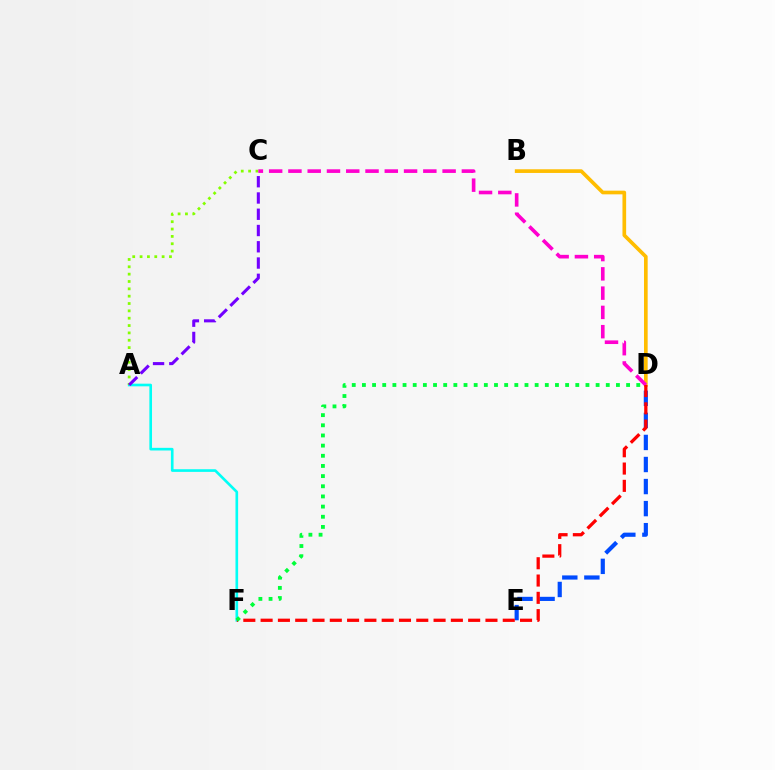{('B', 'D'): [{'color': '#ffbd00', 'line_style': 'solid', 'thickness': 2.64}], ('D', 'E'): [{'color': '#004bff', 'line_style': 'dashed', 'thickness': 3.0}], ('A', 'F'): [{'color': '#00fff6', 'line_style': 'solid', 'thickness': 1.91}], ('A', 'C'): [{'color': '#84ff00', 'line_style': 'dotted', 'thickness': 2.0}, {'color': '#7200ff', 'line_style': 'dashed', 'thickness': 2.21}], ('C', 'D'): [{'color': '#ff00cf', 'line_style': 'dashed', 'thickness': 2.62}], ('D', 'F'): [{'color': '#ff0000', 'line_style': 'dashed', 'thickness': 2.35}, {'color': '#00ff39', 'line_style': 'dotted', 'thickness': 2.76}]}